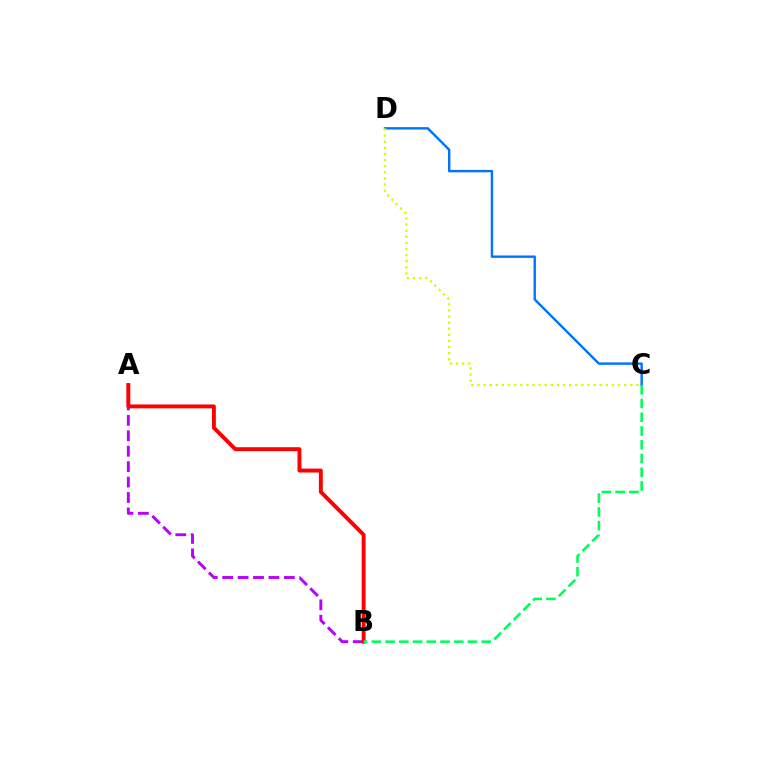{('A', 'B'): [{'color': '#b900ff', 'line_style': 'dashed', 'thickness': 2.1}, {'color': '#ff0000', 'line_style': 'solid', 'thickness': 2.81}], ('C', 'D'): [{'color': '#0074ff', 'line_style': 'solid', 'thickness': 1.74}, {'color': '#d1ff00', 'line_style': 'dotted', 'thickness': 1.66}], ('B', 'C'): [{'color': '#00ff5c', 'line_style': 'dashed', 'thickness': 1.87}]}